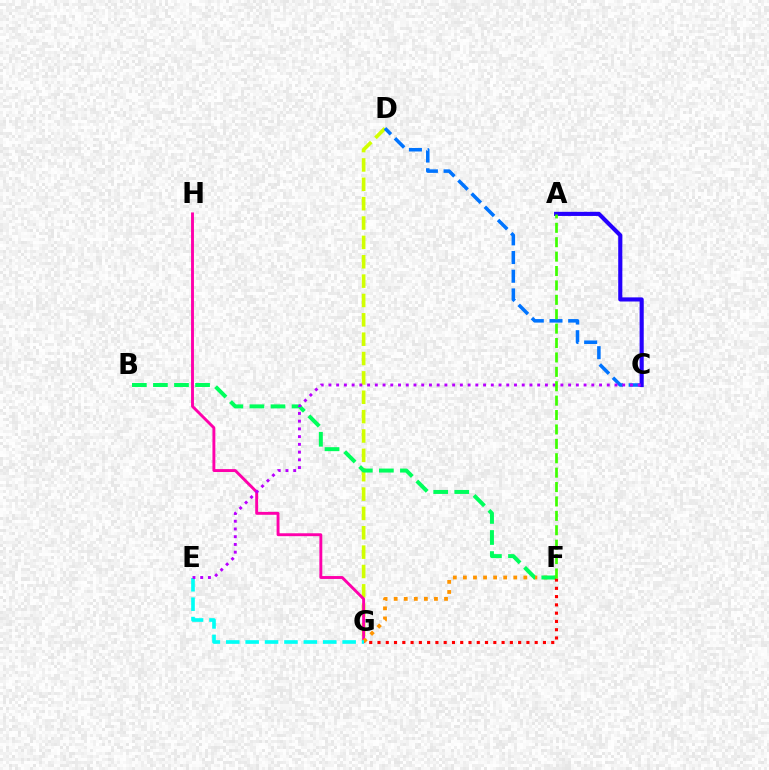{('D', 'G'): [{'color': '#d1ff00', 'line_style': 'dashed', 'thickness': 2.63}], ('G', 'H'): [{'color': '#ff00ac', 'line_style': 'solid', 'thickness': 2.09}], ('F', 'G'): [{'color': '#ff9400', 'line_style': 'dotted', 'thickness': 2.74}, {'color': '#ff0000', 'line_style': 'dotted', 'thickness': 2.25}], ('B', 'F'): [{'color': '#00ff5c', 'line_style': 'dashed', 'thickness': 2.86}], ('C', 'D'): [{'color': '#0074ff', 'line_style': 'dashed', 'thickness': 2.54}], ('E', 'G'): [{'color': '#00fff6', 'line_style': 'dashed', 'thickness': 2.64}], ('A', 'C'): [{'color': '#2500ff', 'line_style': 'solid', 'thickness': 2.97}], ('C', 'E'): [{'color': '#b900ff', 'line_style': 'dotted', 'thickness': 2.1}], ('A', 'F'): [{'color': '#3dff00', 'line_style': 'dashed', 'thickness': 1.96}]}